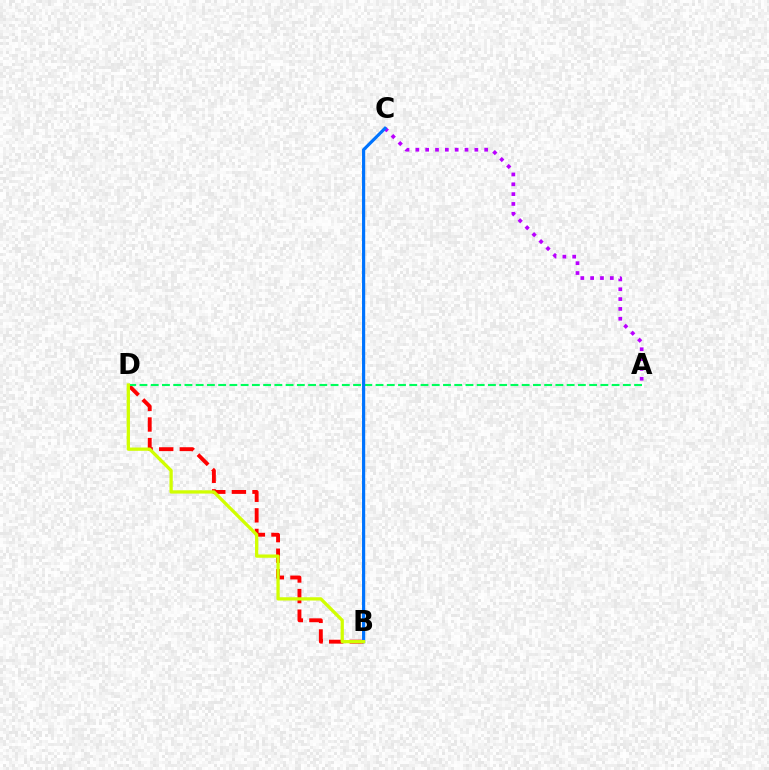{('B', 'D'): [{'color': '#ff0000', 'line_style': 'dashed', 'thickness': 2.8}, {'color': '#d1ff00', 'line_style': 'solid', 'thickness': 2.36}], ('A', 'D'): [{'color': '#00ff5c', 'line_style': 'dashed', 'thickness': 1.53}], ('A', 'C'): [{'color': '#b900ff', 'line_style': 'dotted', 'thickness': 2.67}], ('B', 'C'): [{'color': '#0074ff', 'line_style': 'solid', 'thickness': 2.29}]}